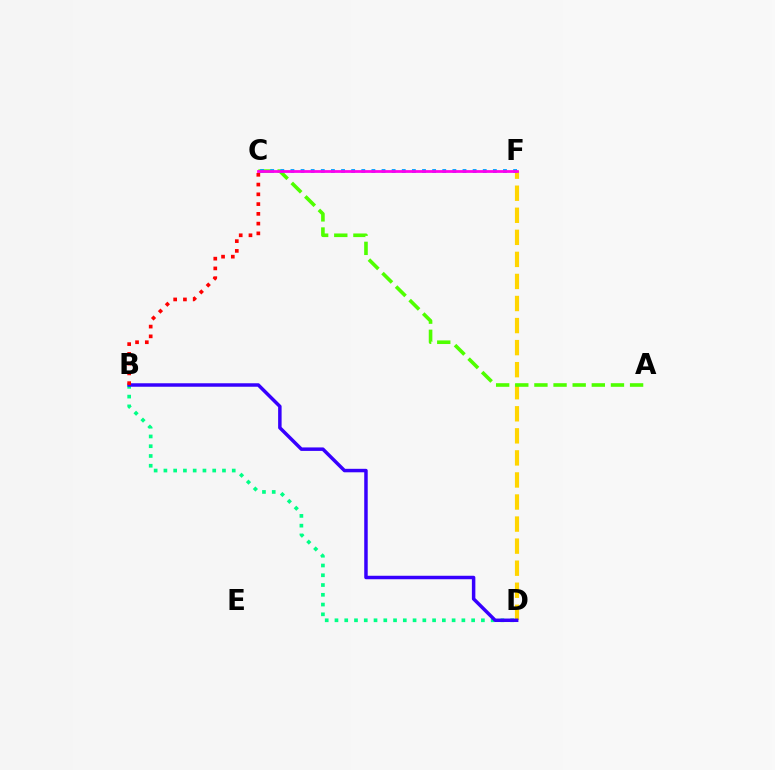{('D', 'F'): [{'color': '#ffd500', 'line_style': 'dashed', 'thickness': 3.0}], ('A', 'C'): [{'color': '#4fff00', 'line_style': 'dashed', 'thickness': 2.6}], ('B', 'D'): [{'color': '#00ff86', 'line_style': 'dotted', 'thickness': 2.65}, {'color': '#3700ff', 'line_style': 'solid', 'thickness': 2.51}], ('C', 'F'): [{'color': '#009eff', 'line_style': 'dotted', 'thickness': 2.75}, {'color': '#ff00ed', 'line_style': 'solid', 'thickness': 1.98}], ('B', 'C'): [{'color': '#ff0000', 'line_style': 'dotted', 'thickness': 2.65}]}